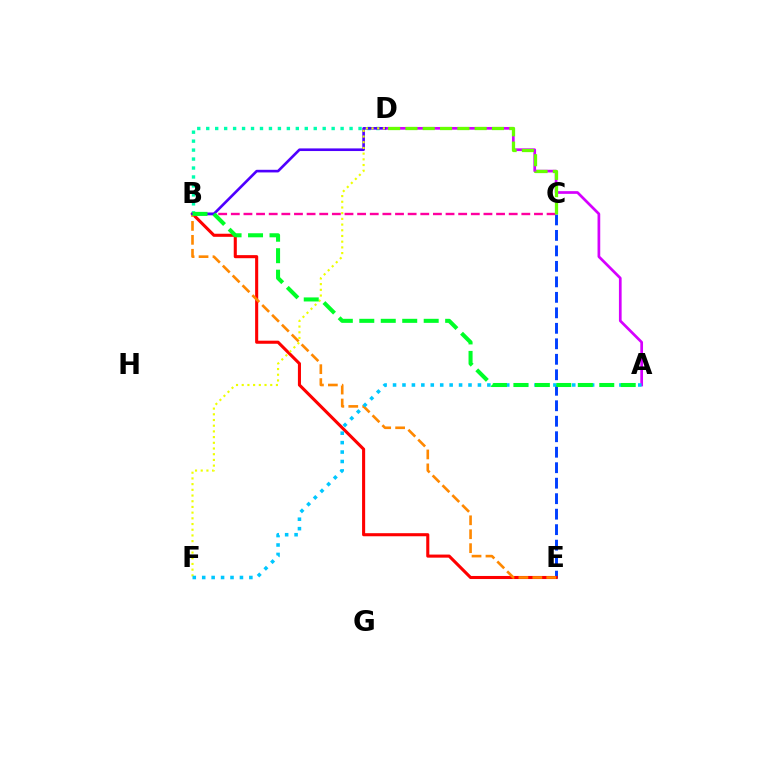{('C', 'E'): [{'color': '#003fff', 'line_style': 'dashed', 'thickness': 2.1}], ('B', 'E'): [{'color': '#ff0000', 'line_style': 'solid', 'thickness': 2.22}, {'color': '#ff8800', 'line_style': 'dashed', 'thickness': 1.89}], ('B', 'D'): [{'color': '#00ffaf', 'line_style': 'dotted', 'thickness': 2.43}, {'color': '#4f00ff', 'line_style': 'solid', 'thickness': 1.9}], ('A', 'D'): [{'color': '#d600ff', 'line_style': 'solid', 'thickness': 1.95}], ('B', 'C'): [{'color': '#ff00a0', 'line_style': 'dashed', 'thickness': 1.72}], ('C', 'D'): [{'color': '#66ff00', 'line_style': 'dashed', 'thickness': 2.35}], ('D', 'F'): [{'color': '#eeff00', 'line_style': 'dotted', 'thickness': 1.55}], ('A', 'F'): [{'color': '#00c7ff', 'line_style': 'dotted', 'thickness': 2.56}], ('A', 'B'): [{'color': '#00ff27', 'line_style': 'dashed', 'thickness': 2.92}]}